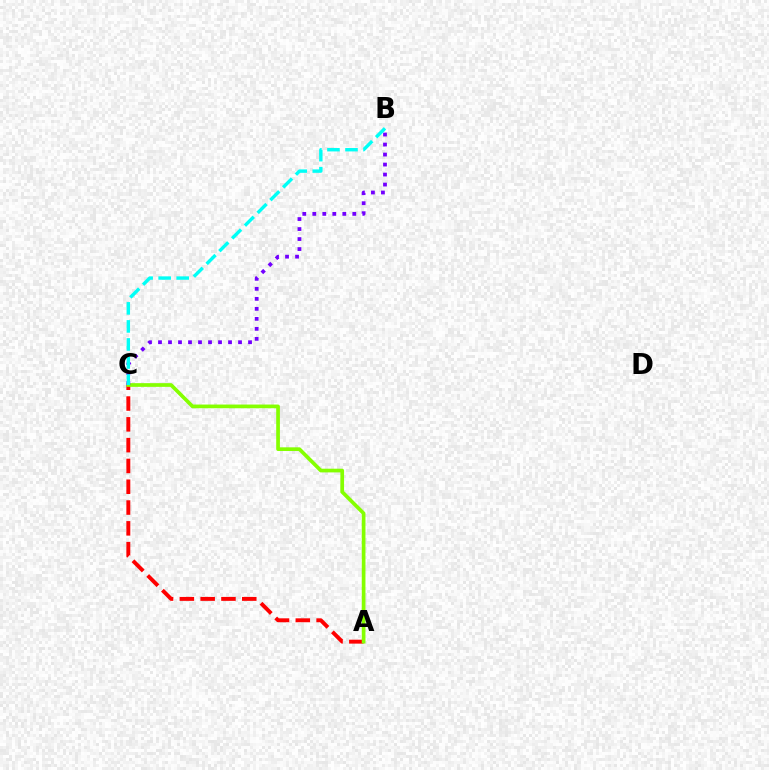{('A', 'C'): [{'color': '#ff0000', 'line_style': 'dashed', 'thickness': 2.83}, {'color': '#84ff00', 'line_style': 'solid', 'thickness': 2.66}], ('B', 'C'): [{'color': '#7200ff', 'line_style': 'dotted', 'thickness': 2.72}, {'color': '#00fff6', 'line_style': 'dashed', 'thickness': 2.45}]}